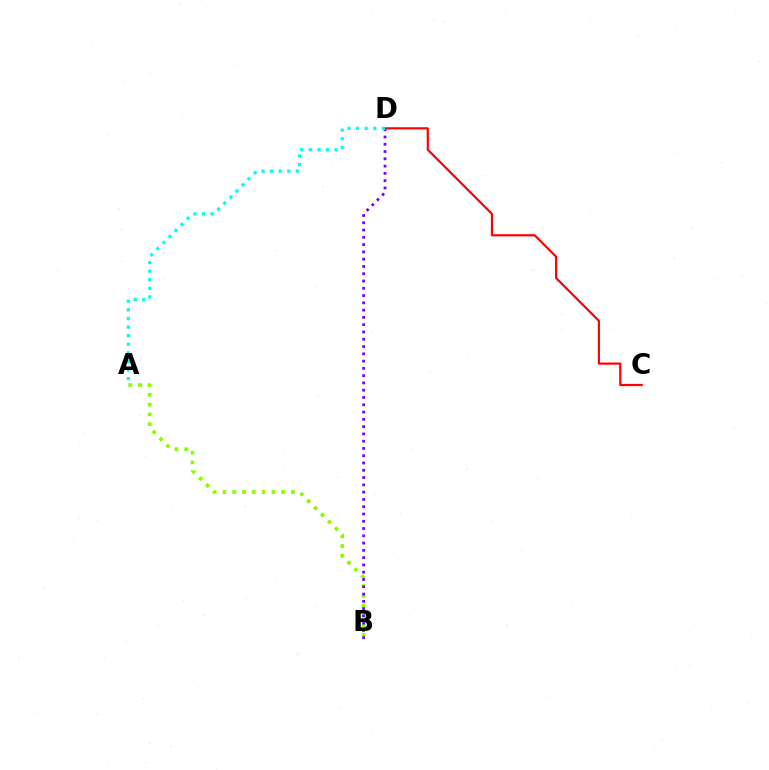{('A', 'B'): [{'color': '#84ff00', 'line_style': 'dotted', 'thickness': 2.66}], ('B', 'D'): [{'color': '#7200ff', 'line_style': 'dotted', 'thickness': 1.98}], ('C', 'D'): [{'color': '#ff0000', 'line_style': 'solid', 'thickness': 1.56}], ('A', 'D'): [{'color': '#00fff6', 'line_style': 'dotted', 'thickness': 2.33}]}